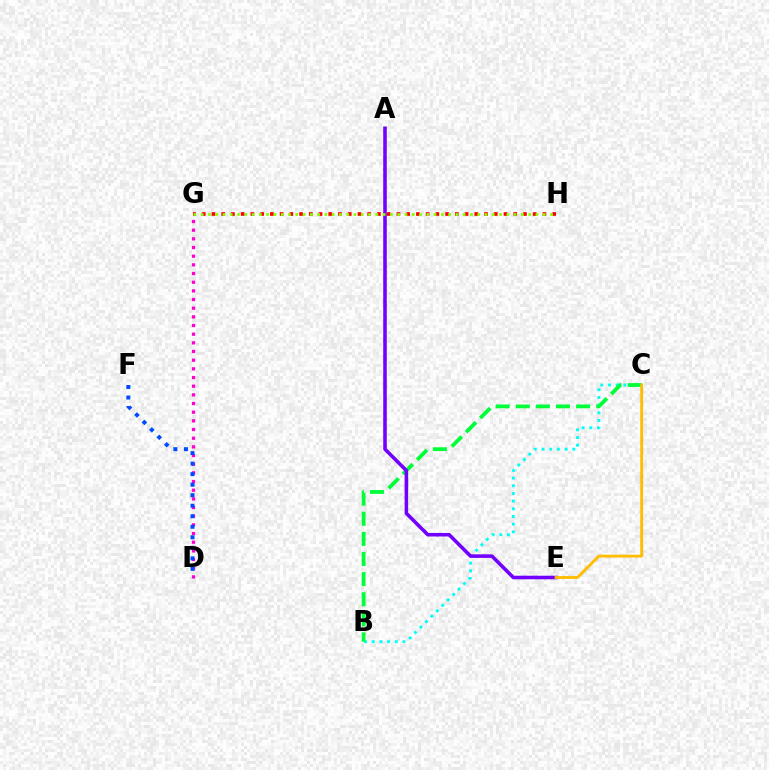{('B', 'C'): [{'color': '#00fff6', 'line_style': 'dotted', 'thickness': 2.09}, {'color': '#00ff39', 'line_style': 'dashed', 'thickness': 2.73}], ('D', 'G'): [{'color': '#ff00cf', 'line_style': 'dotted', 'thickness': 2.35}], ('G', 'H'): [{'color': '#ff0000', 'line_style': 'dotted', 'thickness': 2.64}, {'color': '#84ff00', 'line_style': 'dotted', 'thickness': 1.98}], ('A', 'E'): [{'color': '#7200ff', 'line_style': 'solid', 'thickness': 2.57}], ('C', 'E'): [{'color': '#ffbd00', 'line_style': 'solid', 'thickness': 2.06}], ('D', 'F'): [{'color': '#004bff', 'line_style': 'dotted', 'thickness': 2.86}]}